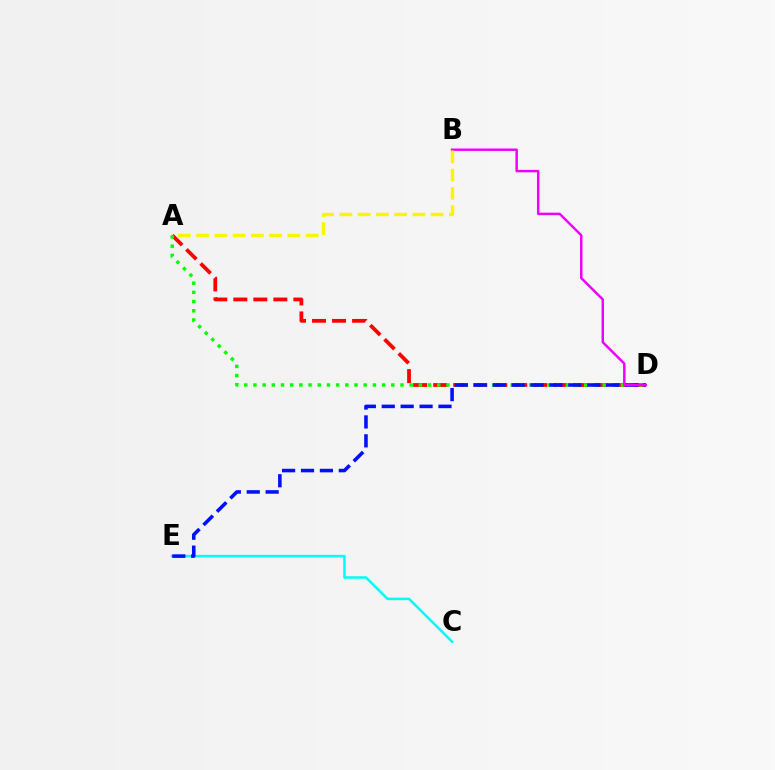{('A', 'D'): [{'color': '#ff0000', 'line_style': 'dashed', 'thickness': 2.72}, {'color': '#08ff00', 'line_style': 'dotted', 'thickness': 2.5}], ('C', 'E'): [{'color': '#00fff6', 'line_style': 'solid', 'thickness': 1.83}], ('D', 'E'): [{'color': '#0010ff', 'line_style': 'dashed', 'thickness': 2.57}], ('B', 'D'): [{'color': '#ee00ff', 'line_style': 'solid', 'thickness': 1.77}], ('A', 'B'): [{'color': '#fcf500', 'line_style': 'dashed', 'thickness': 2.48}]}